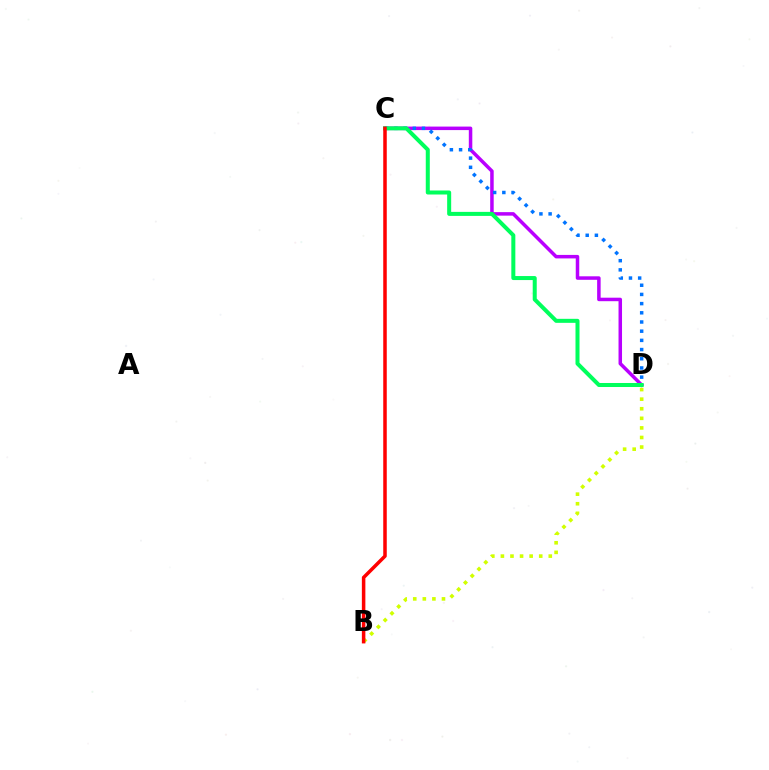{('C', 'D'): [{'color': '#b900ff', 'line_style': 'solid', 'thickness': 2.52}, {'color': '#0074ff', 'line_style': 'dotted', 'thickness': 2.5}, {'color': '#00ff5c', 'line_style': 'solid', 'thickness': 2.89}], ('B', 'D'): [{'color': '#d1ff00', 'line_style': 'dotted', 'thickness': 2.6}], ('B', 'C'): [{'color': '#ff0000', 'line_style': 'solid', 'thickness': 2.53}]}